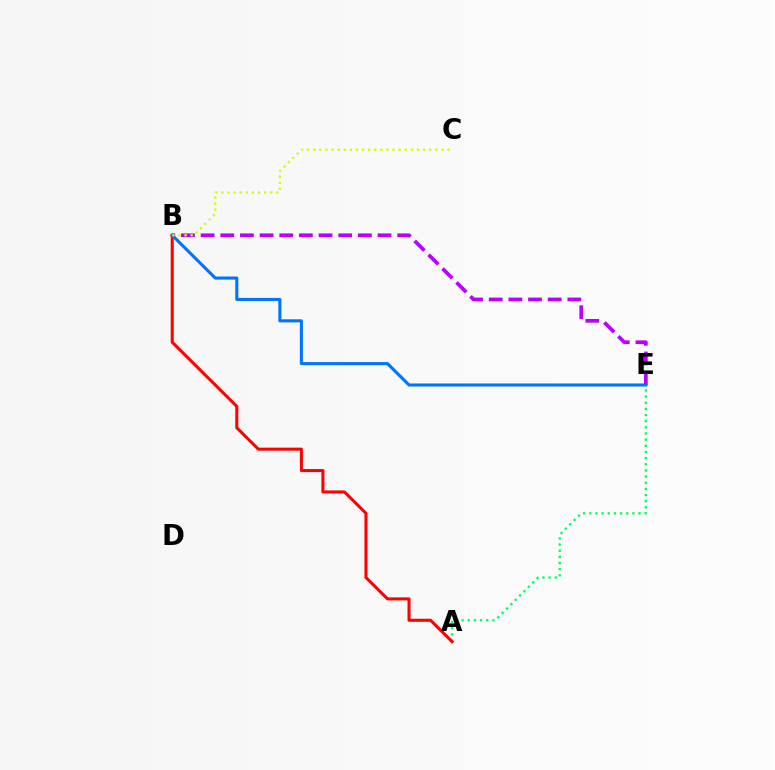{('A', 'E'): [{'color': '#00ff5c', 'line_style': 'dotted', 'thickness': 1.67}], ('B', 'E'): [{'color': '#b900ff', 'line_style': 'dashed', 'thickness': 2.67}, {'color': '#0074ff', 'line_style': 'solid', 'thickness': 2.21}], ('A', 'B'): [{'color': '#ff0000', 'line_style': 'solid', 'thickness': 2.19}], ('B', 'C'): [{'color': '#d1ff00', 'line_style': 'dotted', 'thickness': 1.66}]}